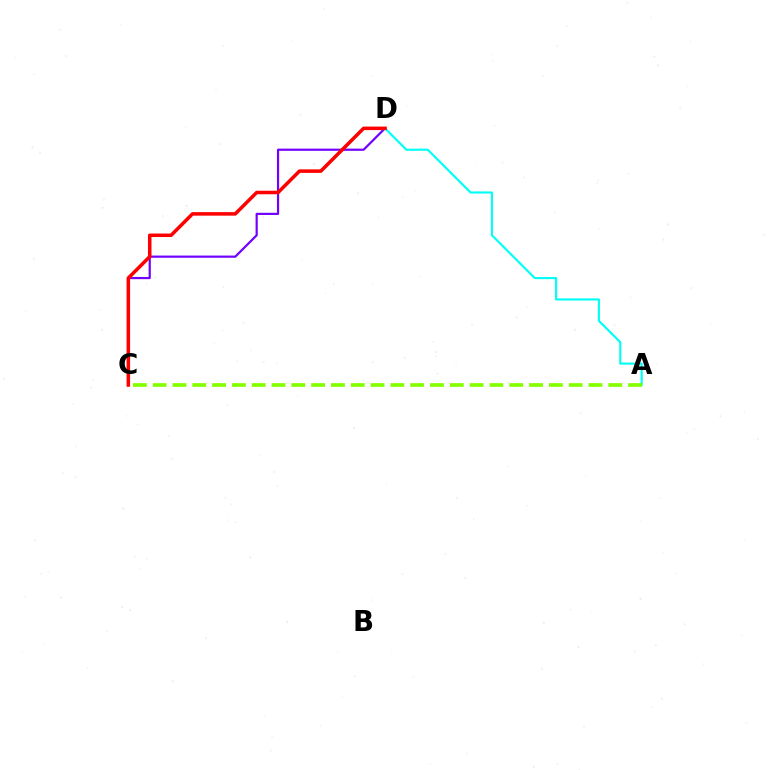{('A', 'D'): [{'color': '#00fff6', 'line_style': 'solid', 'thickness': 1.54}], ('C', 'D'): [{'color': '#7200ff', 'line_style': 'solid', 'thickness': 1.58}, {'color': '#ff0000', 'line_style': 'solid', 'thickness': 2.54}], ('A', 'C'): [{'color': '#84ff00', 'line_style': 'dashed', 'thickness': 2.69}]}